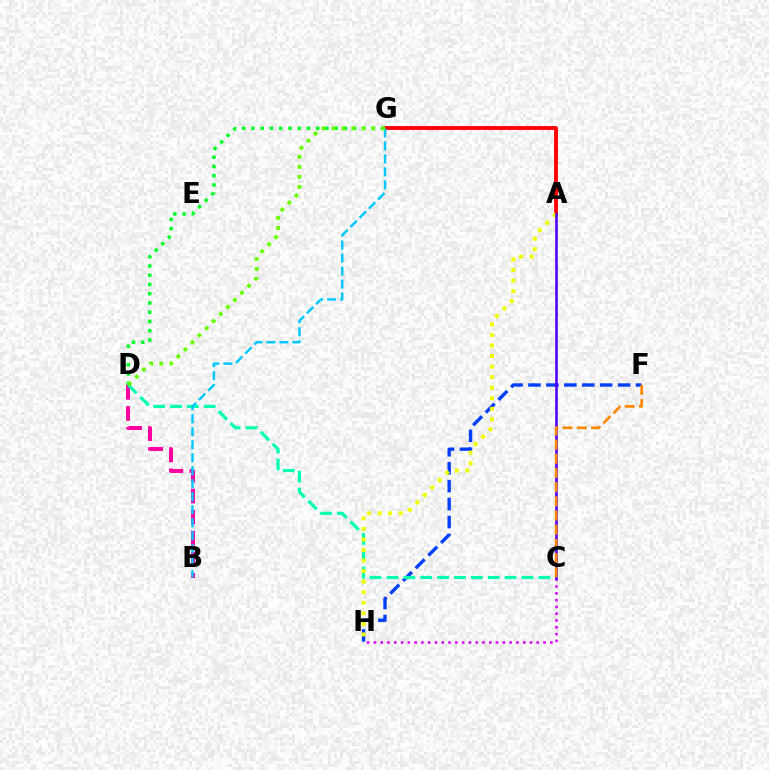{('D', 'G'): [{'color': '#00ff27', 'line_style': 'dotted', 'thickness': 2.51}, {'color': '#66ff00', 'line_style': 'dotted', 'thickness': 2.71}], ('B', 'D'): [{'color': '#ff00a0', 'line_style': 'dashed', 'thickness': 2.86}], ('A', 'G'): [{'color': '#ff0000', 'line_style': 'solid', 'thickness': 2.77}], ('F', 'H'): [{'color': '#003fff', 'line_style': 'dashed', 'thickness': 2.44}], ('C', 'D'): [{'color': '#00ffaf', 'line_style': 'dashed', 'thickness': 2.29}], ('B', 'G'): [{'color': '#00c7ff', 'line_style': 'dashed', 'thickness': 1.77}], ('C', 'H'): [{'color': '#d600ff', 'line_style': 'dotted', 'thickness': 1.84}], ('A', 'H'): [{'color': '#eeff00', 'line_style': 'dotted', 'thickness': 2.87}], ('A', 'C'): [{'color': '#4f00ff', 'line_style': 'solid', 'thickness': 1.86}], ('C', 'F'): [{'color': '#ff8800', 'line_style': 'dashed', 'thickness': 1.93}]}